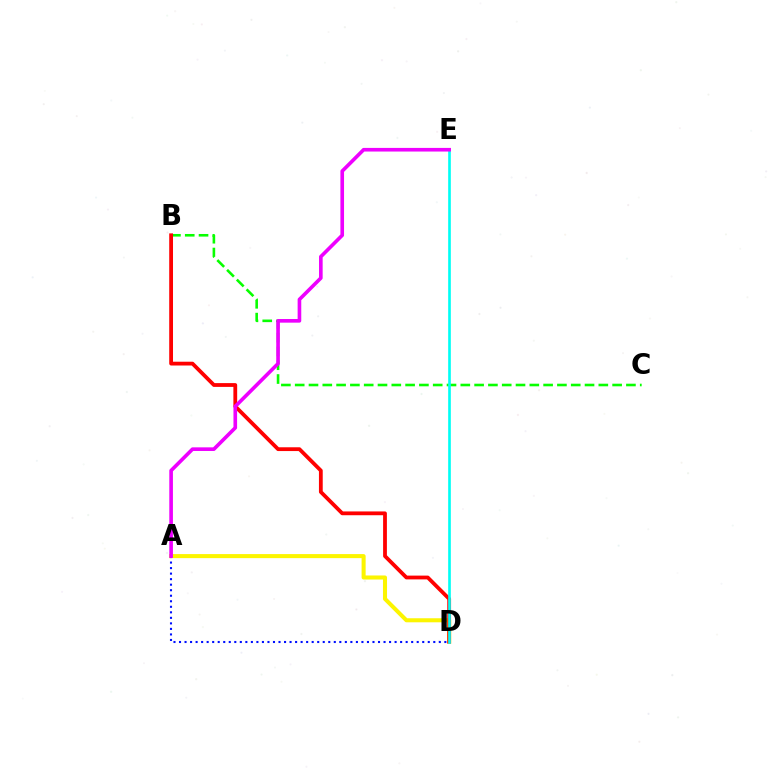{('B', 'C'): [{'color': '#08ff00', 'line_style': 'dashed', 'thickness': 1.87}], ('A', 'D'): [{'color': '#fcf500', 'line_style': 'solid', 'thickness': 2.91}, {'color': '#0010ff', 'line_style': 'dotted', 'thickness': 1.5}], ('B', 'D'): [{'color': '#ff0000', 'line_style': 'solid', 'thickness': 2.73}], ('D', 'E'): [{'color': '#00fff6', 'line_style': 'solid', 'thickness': 1.91}], ('A', 'E'): [{'color': '#ee00ff', 'line_style': 'solid', 'thickness': 2.62}]}